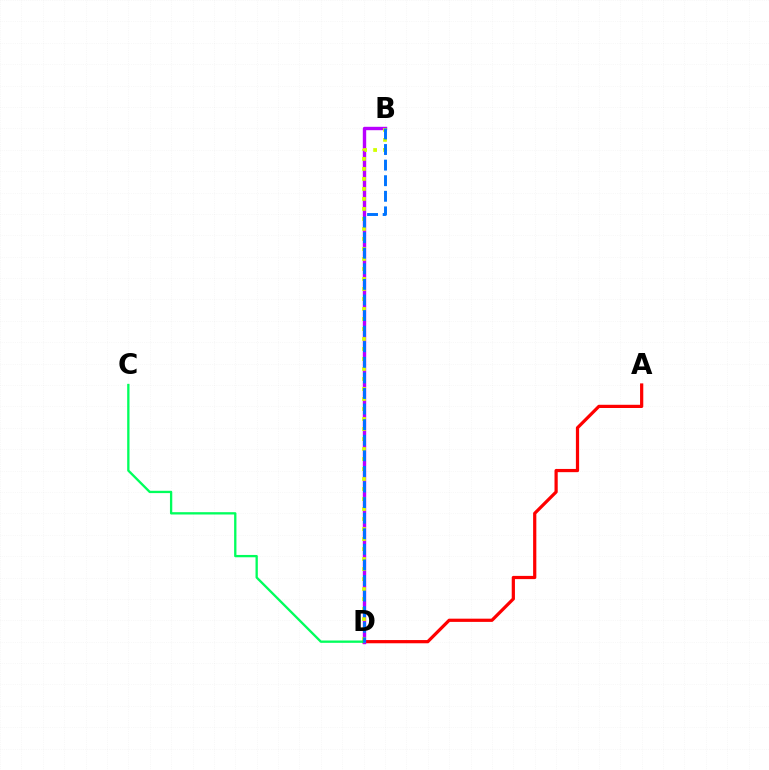{('A', 'D'): [{'color': '#ff0000', 'line_style': 'solid', 'thickness': 2.32}], ('B', 'D'): [{'color': '#b900ff', 'line_style': 'solid', 'thickness': 2.44}, {'color': '#d1ff00', 'line_style': 'dotted', 'thickness': 2.72}, {'color': '#0074ff', 'line_style': 'dashed', 'thickness': 2.12}], ('C', 'D'): [{'color': '#00ff5c', 'line_style': 'solid', 'thickness': 1.67}]}